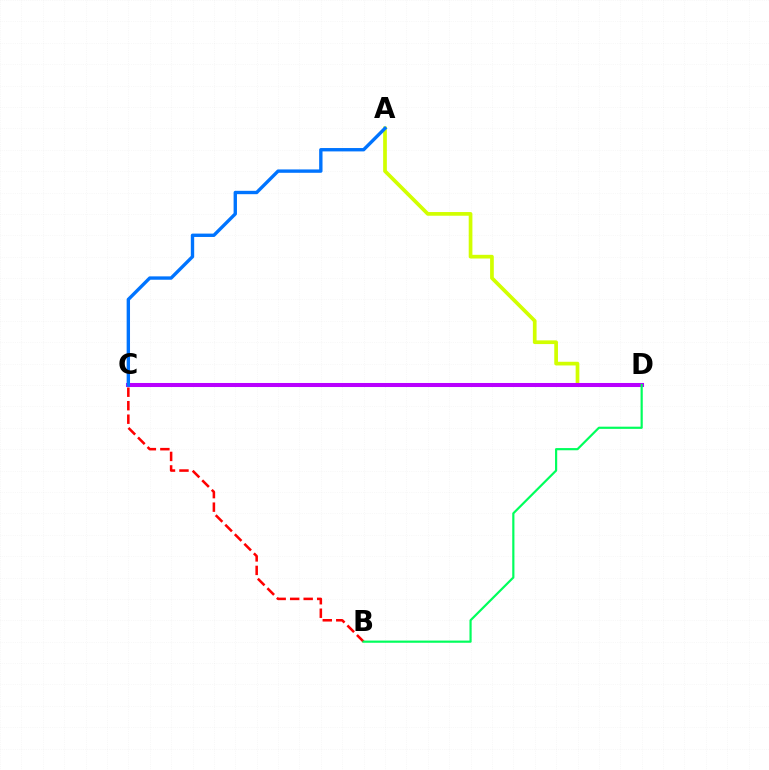{('A', 'D'): [{'color': '#d1ff00', 'line_style': 'solid', 'thickness': 2.66}], ('C', 'D'): [{'color': '#b900ff', 'line_style': 'solid', 'thickness': 2.92}], ('B', 'C'): [{'color': '#ff0000', 'line_style': 'dashed', 'thickness': 1.83}], ('A', 'C'): [{'color': '#0074ff', 'line_style': 'solid', 'thickness': 2.42}], ('B', 'D'): [{'color': '#00ff5c', 'line_style': 'solid', 'thickness': 1.57}]}